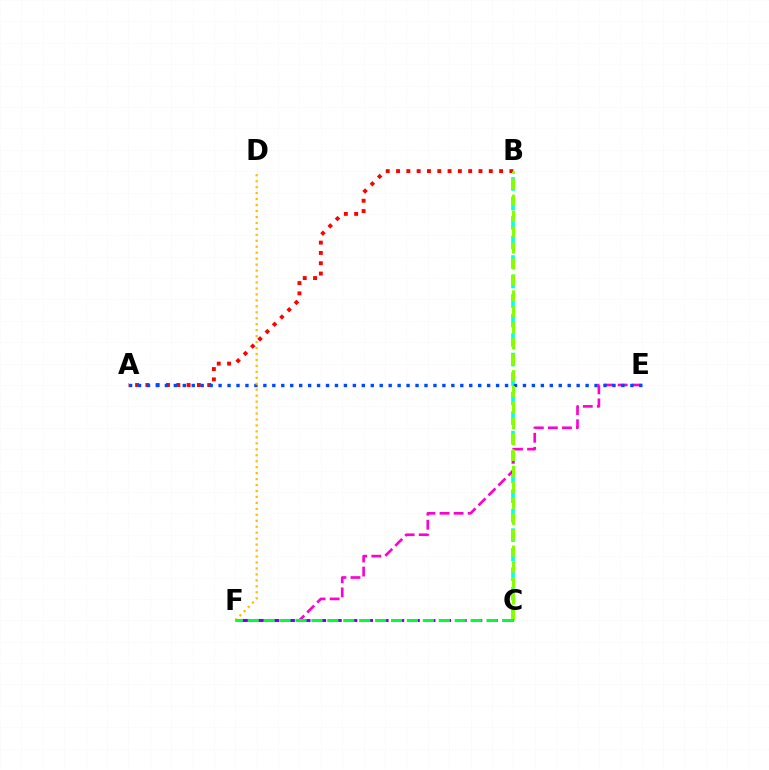{('B', 'C'): [{'color': '#00fff6', 'line_style': 'dashed', 'thickness': 2.65}, {'color': '#84ff00', 'line_style': 'dashed', 'thickness': 2.17}], ('E', 'F'): [{'color': '#ff00cf', 'line_style': 'dashed', 'thickness': 1.91}], ('A', 'B'): [{'color': '#ff0000', 'line_style': 'dotted', 'thickness': 2.8}], ('A', 'E'): [{'color': '#004bff', 'line_style': 'dotted', 'thickness': 2.43}], ('C', 'F'): [{'color': '#7200ff', 'line_style': 'dashed', 'thickness': 2.12}, {'color': '#00ff39', 'line_style': 'dashed', 'thickness': 2.16}], ('D', 'F'): [{'color': '#ffbd00', 'line_style': 'dotted', 'thickness': 1.62}]}